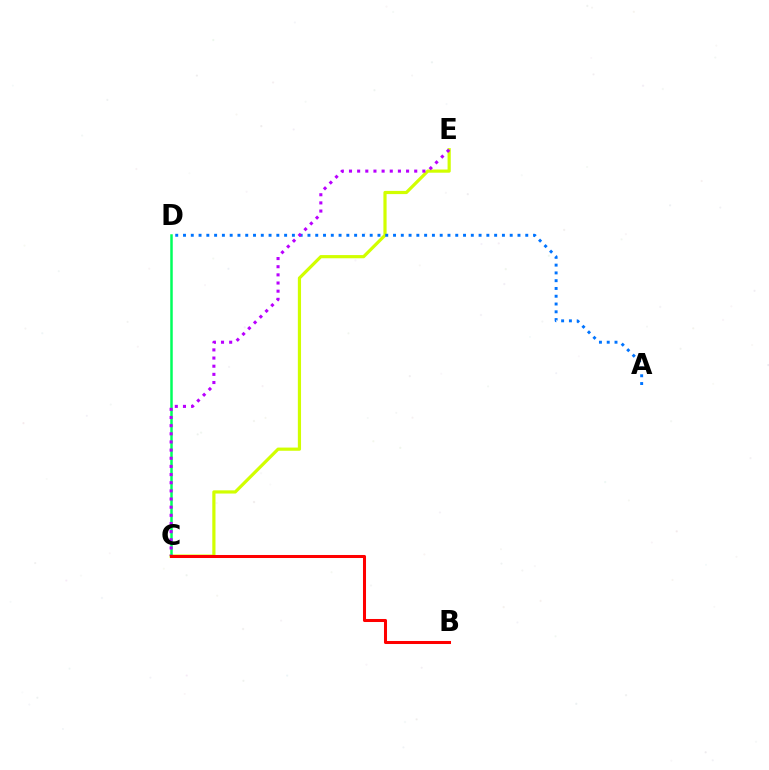{('C', 'E'): [{'color': '#d1ff00', 'line_style': 'solid', 'thickness': 2.3}, {'color': '#b900ff', 'line_style': 'dotted', 'thickness': 2.22}], ('A', 'D'): [{'color': '#0074ff', 'line_style': 'dotted', 'thickness': 2.11}], ('C', 'D'): [{'color': '#00ff5c', 'line_style': 'solid', 'thickness': 1.8}], ('B', 'C'): [{'color': '#ff0000', 'line_style': 'solid', 'thickness': 2.19}]}